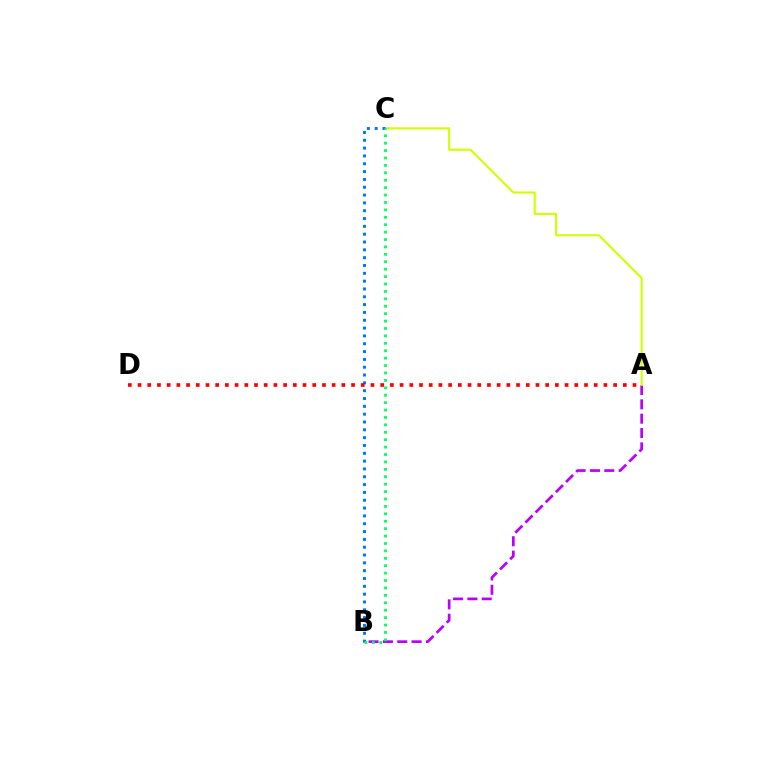{('A', 'B'): [{'color': '#b900ff', 'line_style': 'dashed', 'thickness': 1.95}], ('A', 'C'): [{'color': '#d1ff00', 'line_style': 'solid', 'thickness': 1.51}], ('B', 'C'): [{'color': '#0074ff', 'line_style': 'dotted', 'thickness': 2.13}, {'color': '#00ff5c', 'line_style': 'dotted', 'thickness': 2.01}], ('A', 'D'): [{'color': '#ff0000', 'line_style': 'dotted', 'thickness': 2.64}]}